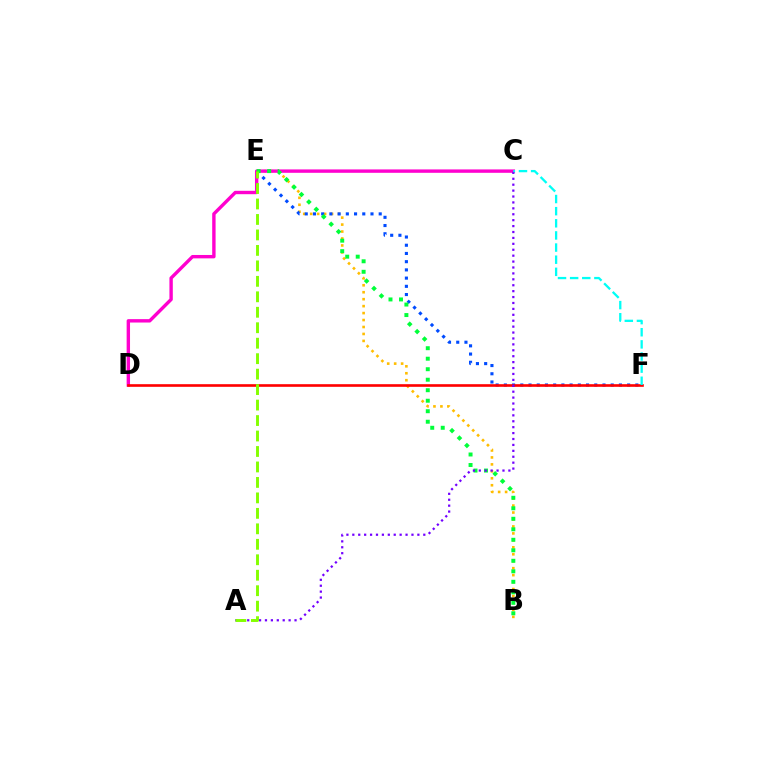{('B', 'E'): [{'color': '#ffbd00', 'line_style': 'dotted', 'thickness': 1.89}, {'color': '#00ff39', 'line_style': 'dotted', 'thickness': 2.85}], ('E', 'F'): [{'color': '#004bff', 'line_style': 'dotted', 'thickness': 2.23}], ('C', 'D'): [{'color': '#ff00cf', 'line_style': 'solid', 'thickness': 2.44}], ('D', 'F'): [{'color': '#ff0000', 'line_style': 'solid', 'thickness': 1.9}], ('A', 'C'): [{'color': '#7200ff', 'line_style': 'dotted', 'thickness': 1.61}], ('C', 'F'): [{'color': '#00fff6', 'line_style': 'dashed', 'thickness': 1.65}], ('A', 'E'): [{'color': '#84ff00', 'line_style': 'dashed', 'thickness': 2.1}]}